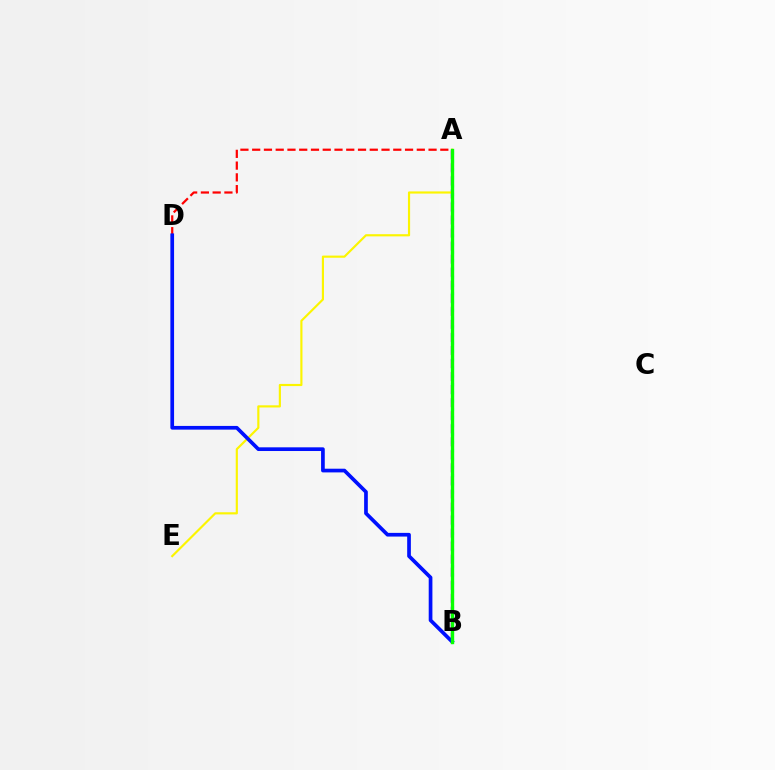{('A', 'D'): [{'color': '#ff0000', 'line_style': 'dashed', 'thickness': 1.6}], ('A', 'B'): [{'color': '#00fff6', 'line_style': 'dotted', 'thickness': 2.25}, {'color': '#ee00ff', 'line_style': 'dashed', 'thickness': 1.77}, {'color': '#08ff00', 'line_style': 'solid', 'thickness': 2.42}], ('A', 'E'): [{'color': '#fcf500', 'line_style': 'solid', 'thickness': 1.56}], ('B', 'D'): [{'color': '#0010ff', 'line_style': 'solid', 'thickness': 2.66}]}